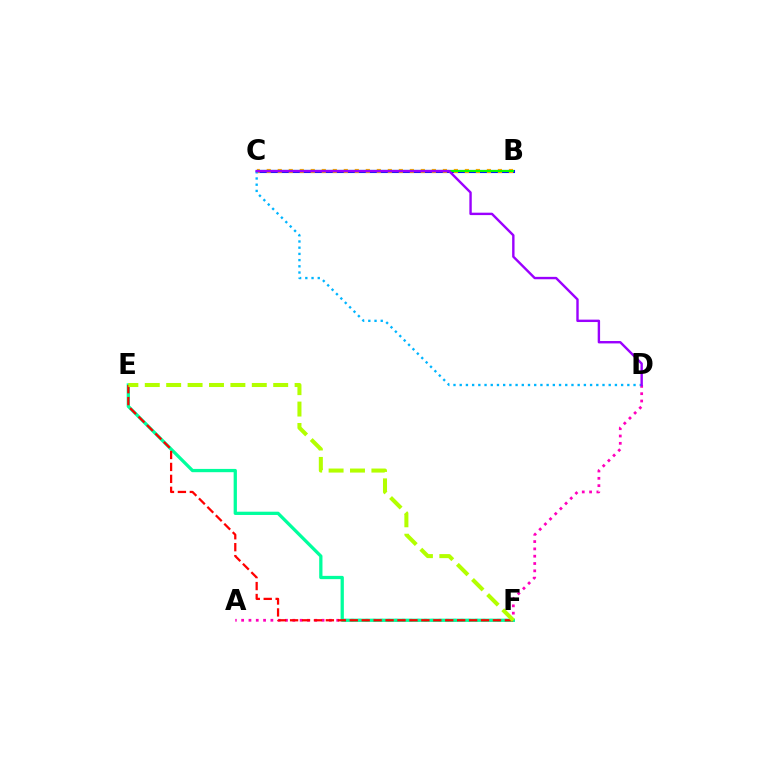{('B', 'C'): [{'color': '#0010ff', 'line_style': 'solid', 'thickness': 2.23}, {'color': '#ffa500', 'line_style': 'dotted', 'thickness': 2.99}, {'color': '#08ff00', 'line_style': 'solid', 'thickness': 1.55}], ('A', 'D'): [{'color': '#ff00bd', 'line_style': 'dotted', 'thickness': 1.99}], ('E', 'F'): [{'color': '#00ff9d', 'line_style': 'solid', 'thickness': 2.36}, {'color': '#ff0000', 'line_style': 'dashed', 'thickness': 1.62}, {'color': '#b3ff00', 'line_style': 'dashed', 'thickness': 2.91}], ('C', 'D'): [{'color': '#00b5ff', 'line_style': 'dotted', 'thickness': 1.69}, {'color': '#9b00ff', 'line_style': 'solid', 'thickness': 1.73}]}